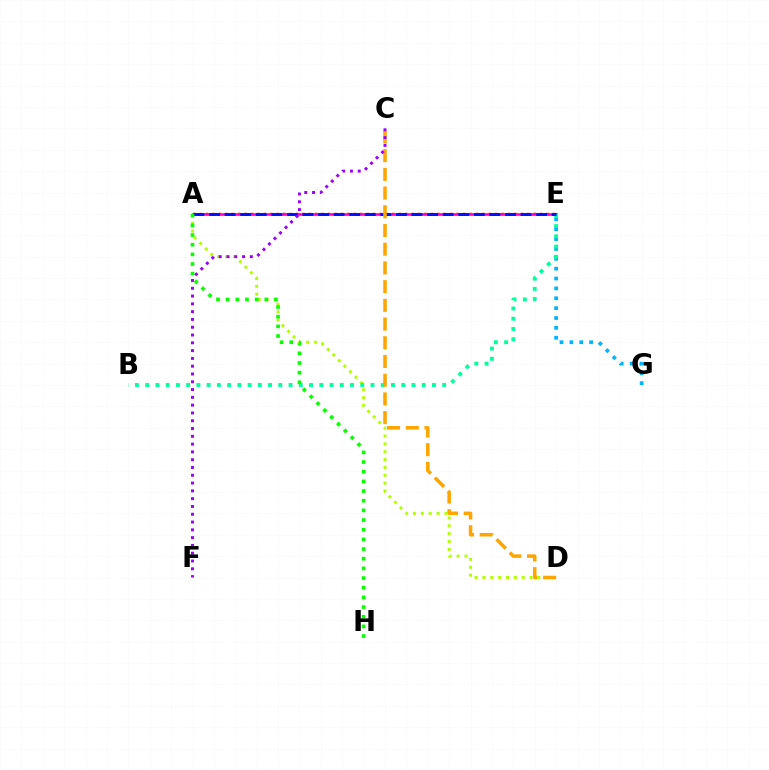{('A', 'E'): [{'color': '#ff0000', 'line_style': 'dotted', 'thickness': 1.75}, {'color': '#ff00bd', 'line_style': 'solid', 'thickness': 1.85}, {'color': '#0010ff', 'line_style': 'dashed', 'thickness': 2.12}], ('E', 'G'): [{'color': '#00b5ff', 'line_style': 'dotted', 'thickness': 2.68}], ('A', 'D'): [{'color': '#b3ff00', 'line_style': 'dotted', 'thickness': 2.14}], ('B', 'E'): [{'color': '#00ff9d', 'line_style': 'dotted', 'thickness': 2.78}], ('C', 'D'): [{'color': '#ffa500', 'line_style': 'dashed', 'thickness': 2.54}], ('C', 'F'): [{'color': '#9b00ff', 'line_style': 'dotted', 'thickness': 2.12}], ('A', 'H'): [{'color': '#08ff00', 'line_style': 'dotted', 'thickness': 2.63}]}